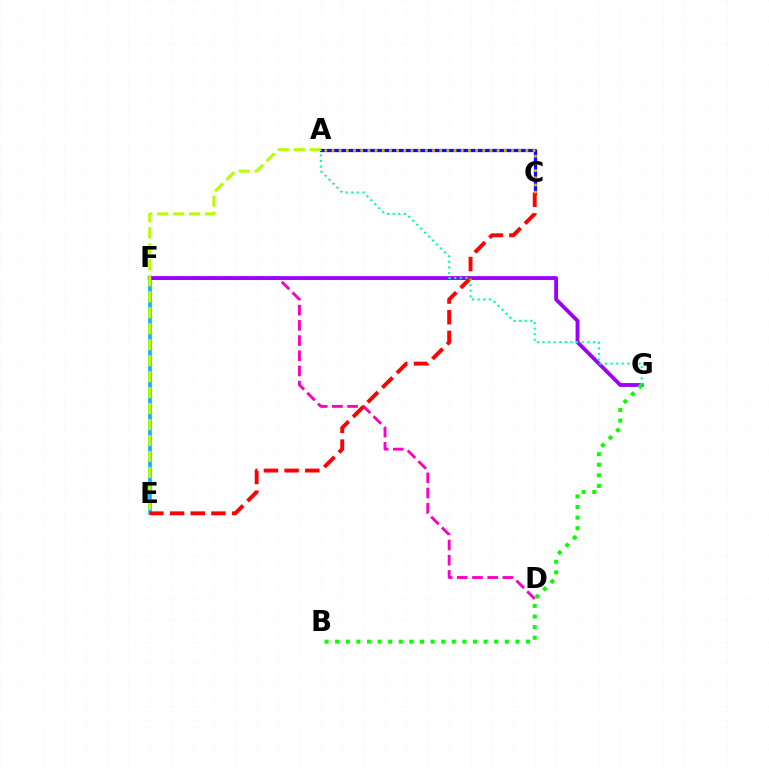{('E', 'F'): [{'color': '#00b5ff', 'line_style': 'solid', 'thickness': 2.58}], ('D', 'F'): [{'color': '#ff00bd', 'line_style': 'dashed', 'thickness': 2.07}], ('F', 'G'): [{'color': '#9b00ff', 'line_style': 'solid', 'thickness': 2.76}], ('A', 'C'): [{'color': '#0010ff', 'line_style': 'solid', 'thickness': 2.33}, {'color': '#ffa500', 'line_style': 'dotted', 'thickness': 1.95}], ('C', 'E'): [{'color': '#ff0000', 'line_style': 'dashed', 'thickness': 2.81}], ('A', 'G'): [{'color': '#00ff9d', 'line_style': 'dotted', 'thickness': 1.52}], ('A', 'E'): [{'color': '#b3ff00', 'line_style': 'dashed', 'thickness': 2.17}], ('B', 'G'): [{'color': '#08ff00', 'line_style': 'dotted', 'thickness': 2.88}]}